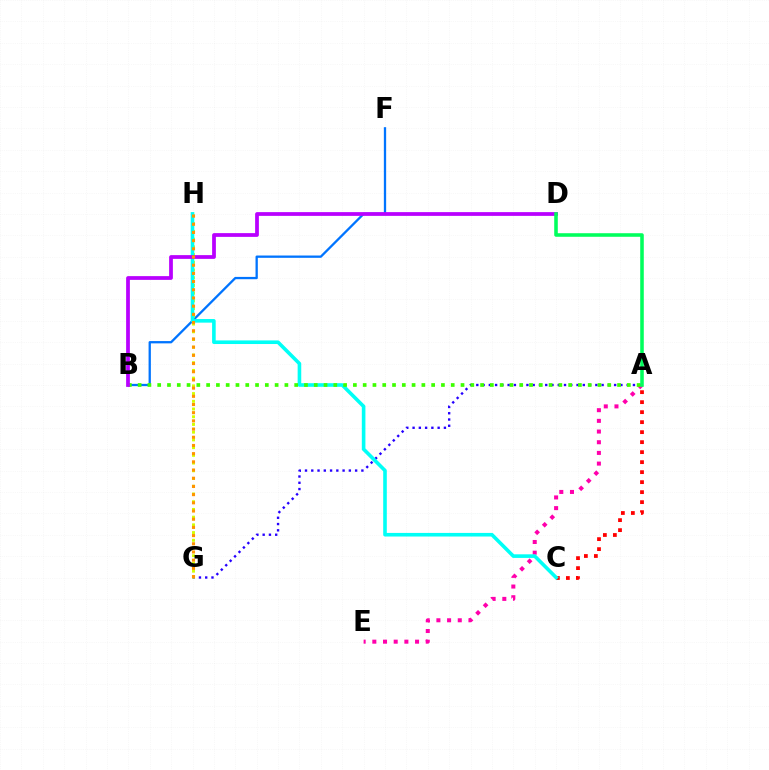{('A', 'G'): [{'color': '#2500ff', 'line_style': 'dotted', 'thickness': 1.7}], ('B', 'F'): [{'color': '#0074ff', 'line_style': 'solid', 'thickness': 1.66}], ('A', 'C'): [{'color': '#ff0000', 'line_style': 'dotted', 'thickness': 2.72}], ('G', 'H'): [{'color': '#d1ff00', 'line_style': 'dotted', 'thickness': 2.1}, {'color': '#ff9400', 'line_style': 'dotted', 'thickness': 2.23}], ('A', 'E'): [{'color': '#ff00ac', 'line_style': 'dotted', 'thickness': 2.9}], ('C', 'H'): [{'color': '#00fff6', 'line_style': 'solid', 'thickness': 2.6}], ('A', 'B'): [{'color': '#3dff00', 'line_style': 'dotted', 'thickness': 2.66}], ('B', 'D'): [{'color': '#b900ff', 'line_style': 'solid', 'thickness': 2.7}], ('A', 'D'): [{'color': '#00ff5c', 'line_style': 'solid', 'thickness': 2.56}]}